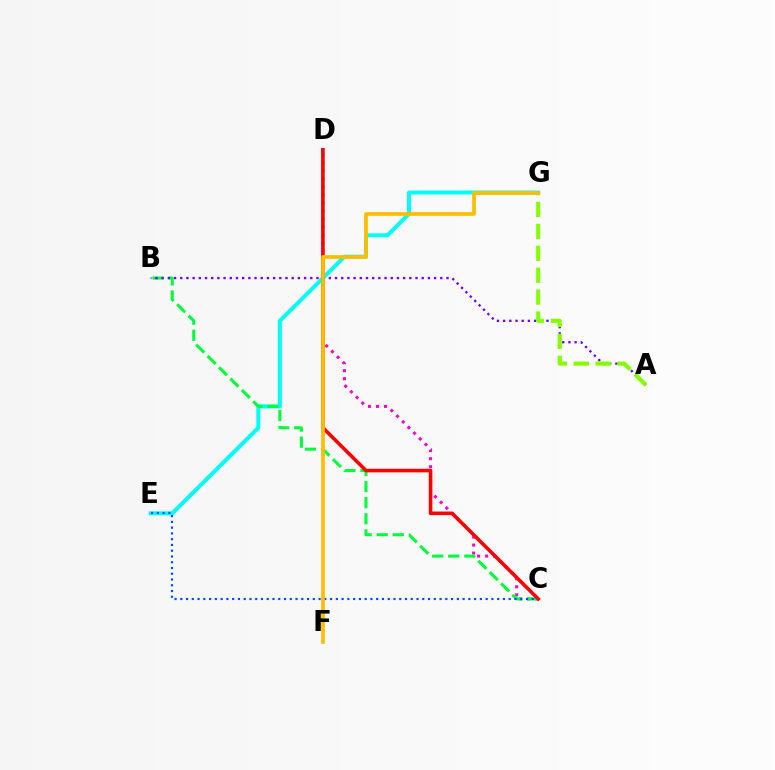{('E', 'G'): [{'color': '#00fff6', 'line_style': 'solid', 'thickness': 2.89}], ('C', 'D'): [{'color': '#ff00cf', 'line_style': 'dotted', 'thickness': 2.18}, {'color': '#ff0000', 'line_style': 'solid', 'thickness': 2.58}], ('B', 'C'): [{'color': '#00ff39', 'line_style': 'dashed', 'thickness': 2.18}], ('A', 'B'): [{'color': '#7200ff', 'line_style': 'dotted', 'thickness': 1.68}], ('A', 'G'): [{'color': '#84ff00', 'line_style': 'dashed', 'thickness': 2.98}], ('C', 'E'): [{'color': '#004bff', 'line_style': 'dotted', 'thickness': 1.57}], ('F', 'G'): [{'color': '#ffbd00', 'line_style': 'solid', 'thickness': 2.67}]}